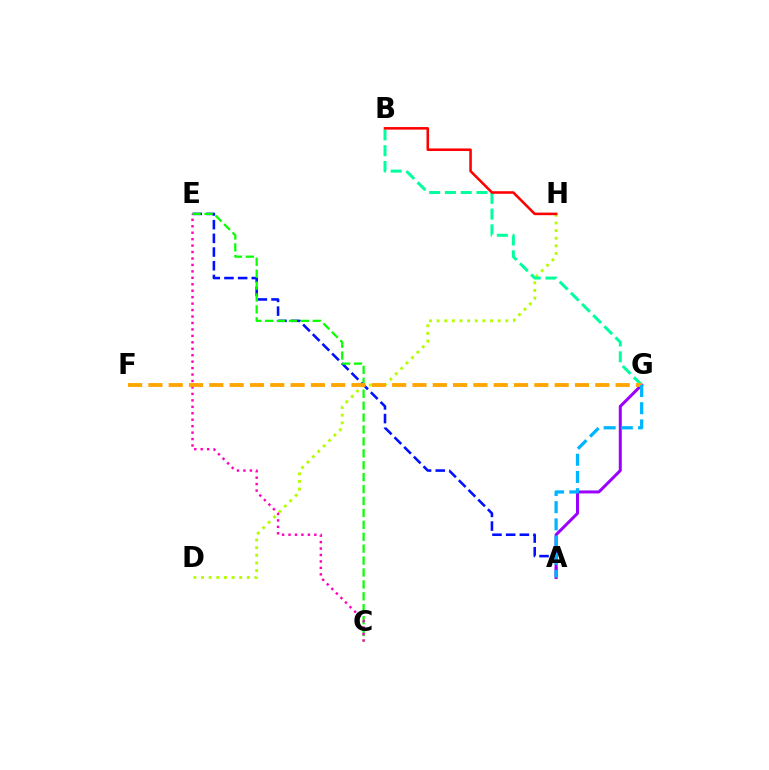{('A', 'E'): [{'color': '#0010ff', 'line_style': 'dashed', 'thickness': 1.86}], ('A', 'G'): [{'color': '#9b00ff', 'line_style': 'solid', 'thickness': 2.16}, {'color': '#00b5ff', 'line_style': 'dashed', 'thickness': 2.34}], ('D', 'H'): [{'color': '#b3ff00', 'line_style': 'dotted', 'thickness': 2.07}], ('C', 'E'): [{'color': '#08ff00', 'line_style': 'dashed', 'thickness': 1.62}, {'color': '#ff00bd', 'line_style': 'dotted', 'thickness': 1.75}], ('B', 'G'): [{'color': '#00ff9d', 'line_style': 'dashed', 'thickness': 2.14}], ('F', 'G'): [{'color': '#ffa500', 'line_style': 'dashed', 'thickness': 2.76}], ('B', 'H'): [{'color': '#ff0000', 'line_style': 'solid', 'thickness': 1.84}]}